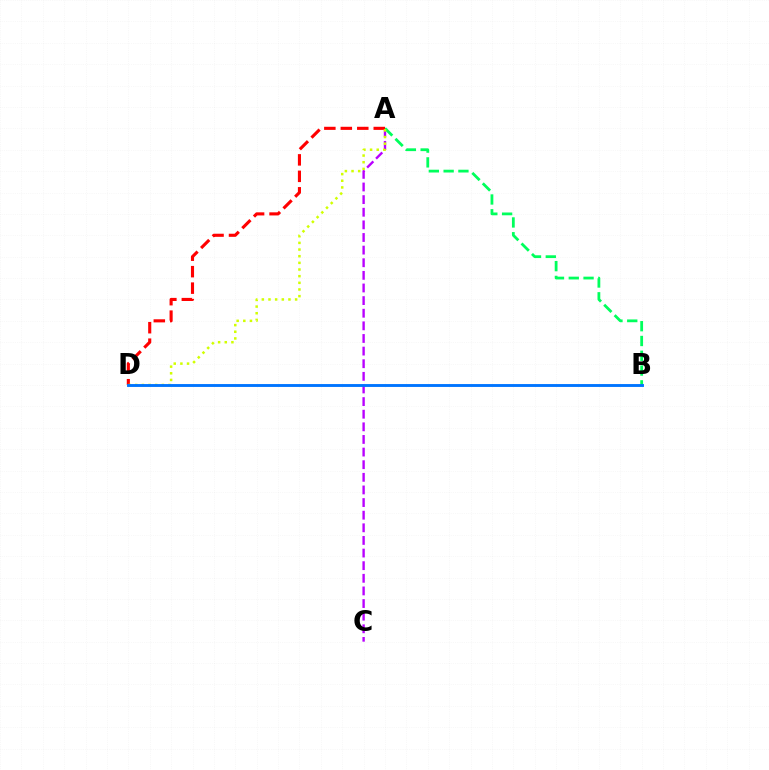{('A', 'C'): [{'color': '#b900ff', 'line_style': 'dashed', 'thickness': 1.71}], ('A', 'B'): [{'color': '#00ff5c', 'line_style': 'dashed', 'thickness': 2.01}], ('A', 'D'): [{'color': '#ff0000', 'line_style': 'dashed', 'thickness': 2.24}, {'color': '#d1ff00', 'line_style': 'dotted', 'thickness': 1.81}], ('B', 'D'): [{'color': '#0074ff', 'line_style': 'solid', 'thickness': 2.07}]}